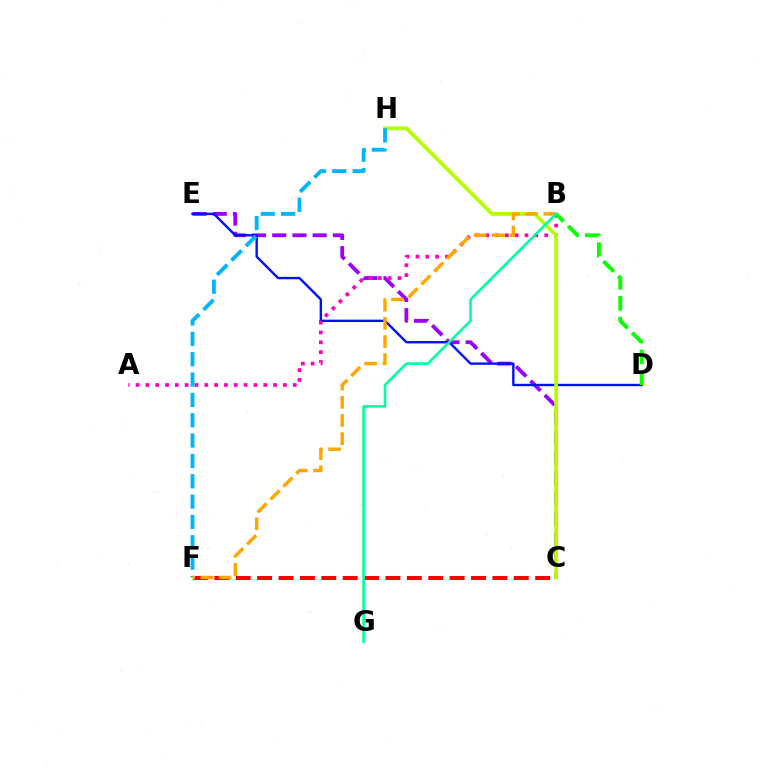{('C', 'E'): [{'color': '#9b00ff', 'line_style': 'dashed', 'thickness': 2.75}], ('D', 'E'): [{'color': '#0010ff', 'line_style': 'solid', 'thickness': 1.72}], ('A', 'B'): [{'color': '#ff00bd', 'line_style': 'dotted', 'thickness': 2.67}], ('C', 'H'): [{'color': '#b3ff00', 'line_style': 'solid', 'thickness': 2.69}], ('F', 'H'): [{'color': '#00b5ff', 'line_style': 'dashed', 'thickness': 2.76}], ('C', 'F'): [{'color': '#ff0000', 'line_style': 'dashed', 'thickness': 2.91}], ('B', 'F'): [{'color': '#ffa500', 'line_style': 'dashed', 'thickness': 2.47}], ('B', 'D'): [{'color': '#08ff00', 'line_style': 'dashed', 'thickness': 2.83}], ('B', 'G'): [{'color': '#00ff9d', 'line_style': 'solid', 'thickness': 1.86}]}